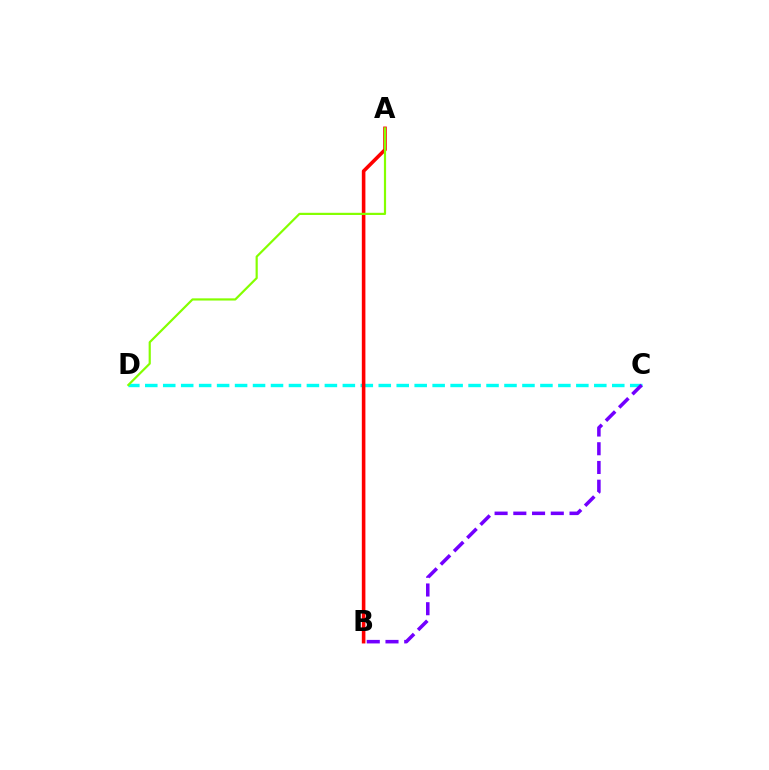{('C', 'D'): [{'color': '#00fff6', 'line_style': 'dashed', 'thickness': 2.44}], ('A', 'B'): [{'color': '#ff0000', 'line_style': 'solid', 'thickness': 2.58}], ('A', 'D'): [{'color': '#84ff00', 'line_style': 'solid', 'thickness': 1.58}], ('B', 'C'): [{'color': '#7200ff', 'line_style': 'dashed', 'thickness': 2.54}]}